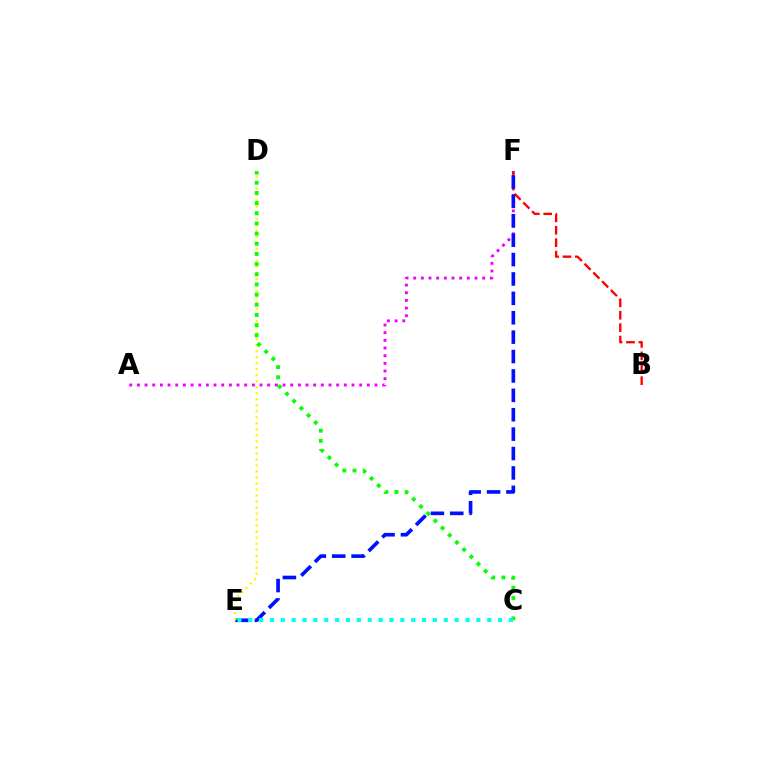{('A', 'F'): [{'color': '#ee00ff', 'line_style': 'dotted', 'thickness': 2.08}], ('B', 'F'): [{'color': '#ff0000', 'line_style': 'dashed', 'thickness': 1.69}], ('E', 'F'): [{'color': '#0010ff', 'line_style': 'dashed', 'thickness': 2.63}], ('D', 'E'): [{'color': '#fcf500', 'line_style': 'dotted', 'thickness': 1.64}], ('C', 'D'): [{'color': '#08ff00', 'line_style': 'dotted', 'thickness': 2.76}], ('C', 'E'): [{'color': '#00fff6', 'line_style': 'dotted', 'thickness': 2.95}]}